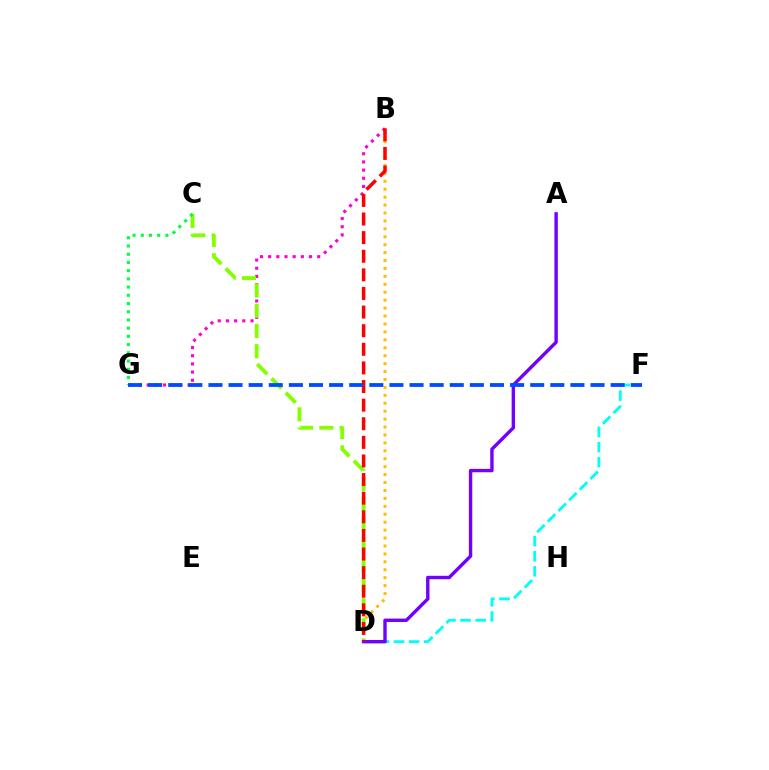{('B', 'G'): [{'color': '#ff00cf', 'line_style': 'dotted', 'thickness': 2.22}], ('B', 'D'): [{'color': '#ffbd00', 'line_style': 'dotted', 'thickness': 2.15}, {'color': '#ff0000', 'line_style': 'dashed', 'thickness': 2.53}], ('D', 'F'): [{'color': '#00fff6', 'line_style': 'dashed', 'thickness': 2.05}], ('C', 'D'): [{'color': '#84ff00', 'line_style': 'dashed', 'thickness': 2.75}], ('A', 'D'): [{'color': '#7200ff', 'line_style': 'solid', 'thickness': 2.44}], ('C', 'G'): [{'color': '#00ff39', 'line_style': 'dotted', 'thickness': 2.23}], ('F', 'G'): [{'color': '#004bff', 'line_style': 'dashed', 'thickness': 2.73}]}